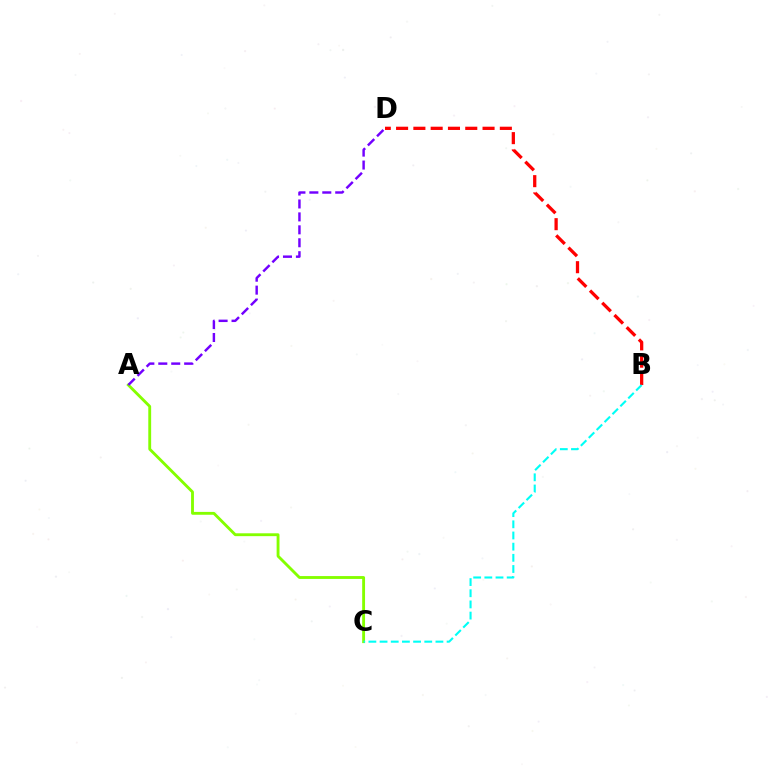{('B', 'D'): [{'color': '#ff0000', 'line_style': 'dashed', 'thickness': 2.35}], ('A', 'C'): [{'color': '#84ff00', 'line_style': 'solid', 'thickness': 2.06}], ('A', 'D'): [{'color': '#7200ff', 'line_style': 'dashed', 'thickness': 1.76}], ('B', 'C'): [{'color': '#00fff6', 'line_style': 'dashed', 'thickness': 1.52}]}